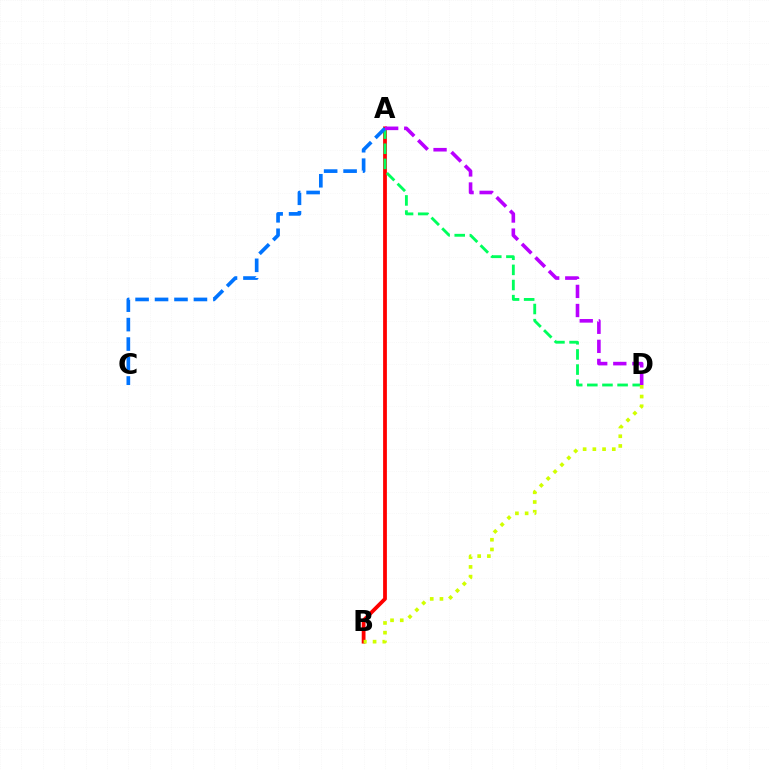{('A', 'B'): [{'color': '#ff0000', 'line_style': 'solid', 'thickness': 2.72}], ('A', 'D'): [{'color': '#00ff5c', 'line_style': 'dashed', 'thickness': 2.06}, {'color': '#b900ff', 'line_style': 'dashed', 'thickness': 2.59}], ('B', 'D'): [{'color': '#d1ff00', 'line_style': 'dotted', 'thickness': 2.64}], ('A', 'C'): [{'color': '#0074ff', 'line_style': 'dashed', 'thickness': 2.64}]}